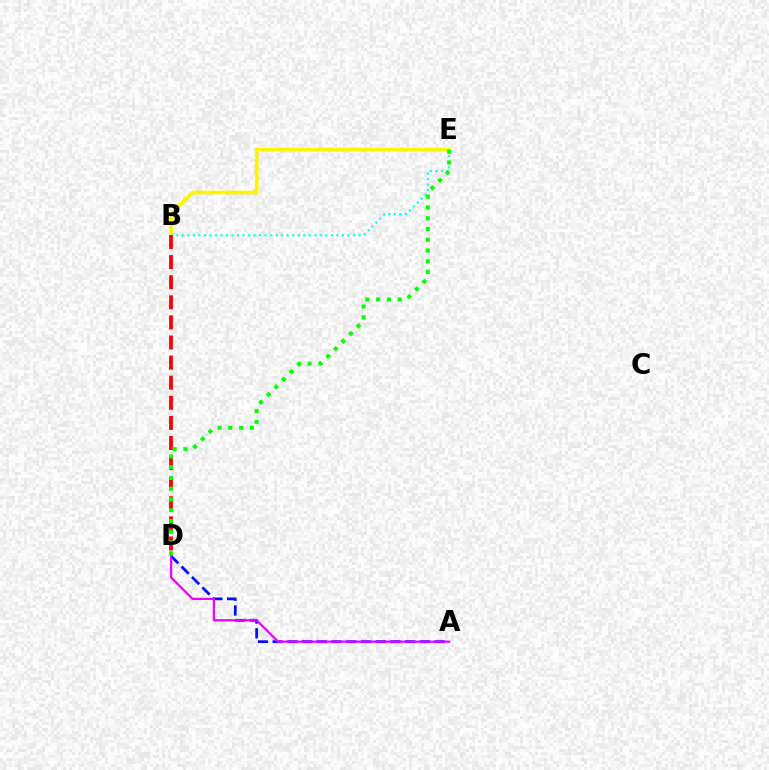{('A', 'D'): [{'color': '#0010ff', 'line_style': 'dashed', 'thickness': 2.0}, {'color': '#ee00ff', 'line_style': 'solid', 'thickness': 1.62}], ('B', 'E'): [{'color': '#fcf500', 'line_style': 'solid', 'thickness': 2.64}, {'color': '#00fff6', 'line_style': 'dotted', 'thickness': 1.5}], ('B', 'D'): [{'color': '#ff0000', 'line_style': 'dashed', 'thickness': 2.73}], ('D', 'E'): [{'color': '#08ff00', 'line_style': 'dotted', 'thickness': 2.92}]}